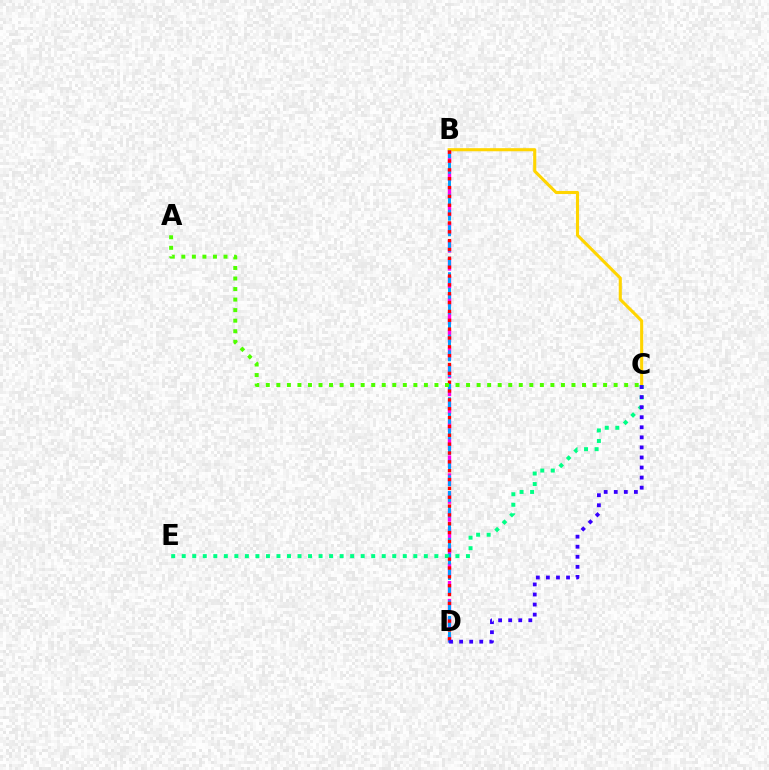{('B', 'C'): [{'color': '#ffd500', 'line_style': 'solid', 'thickness': 2.23}], ('B', 'D'): [{'color': '#ff00ed', 'line_style': 'dashed', 'thickness': 2.44}, {'color': '#009eff', 'line_style': 'dashed', 'thickness': 2.12}, {'color': '#ff0000', 'line_style': 'dotted', 'thickness': 2.4}], ('C', 'E'): [{'color': '#00ff86', 'line_style': 'dotted', 'thickness': 2.86}], ('A', 'C'): [{'color': '#4fff00', 'line_style': 'dotted', 'thickness': 2.86}], ('C', 'D'): [{'color': '#3700ff', 'line_style': 'dotted', 'thickness': 2.73}]}